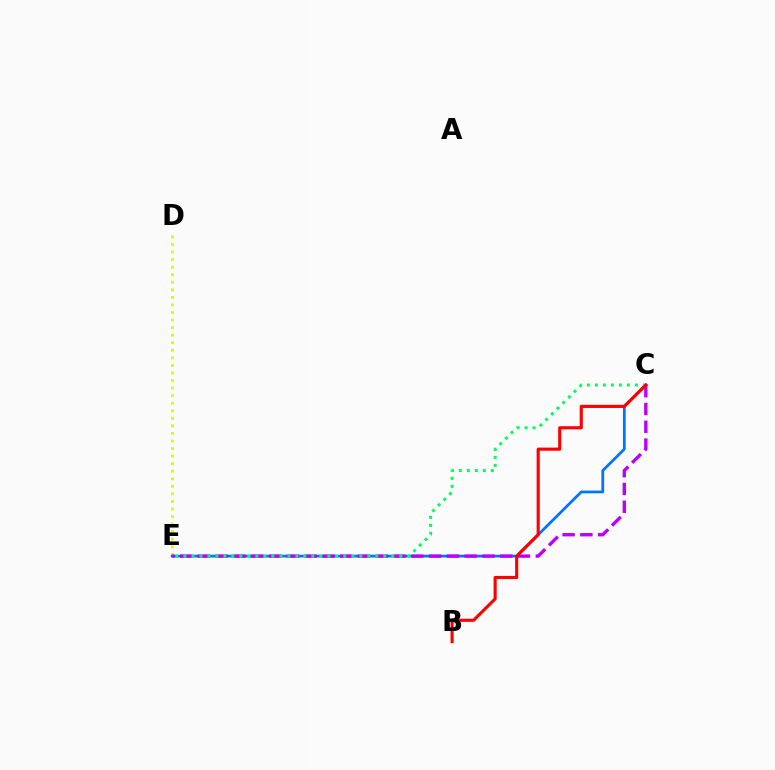{('D', 'E'): [{'color': '#d1ff00', 'line_style': 'dotted', 'thickness': 2.05}], ('C', 'E'): [{'color': '#0074ff', 'line_style': 'solid', 'thickness': 1.97}, {'color': '#b900ff', 'line_style': 'dashed', 'thickness': 2.42}, {'color': '#00ff5c', 'line_style': 'dotted', 'thickness': 2.17}], ('B', 'C'): [{'color': '#ff0000', 'line_style': 'solid', 'thickness': 2.25}]}